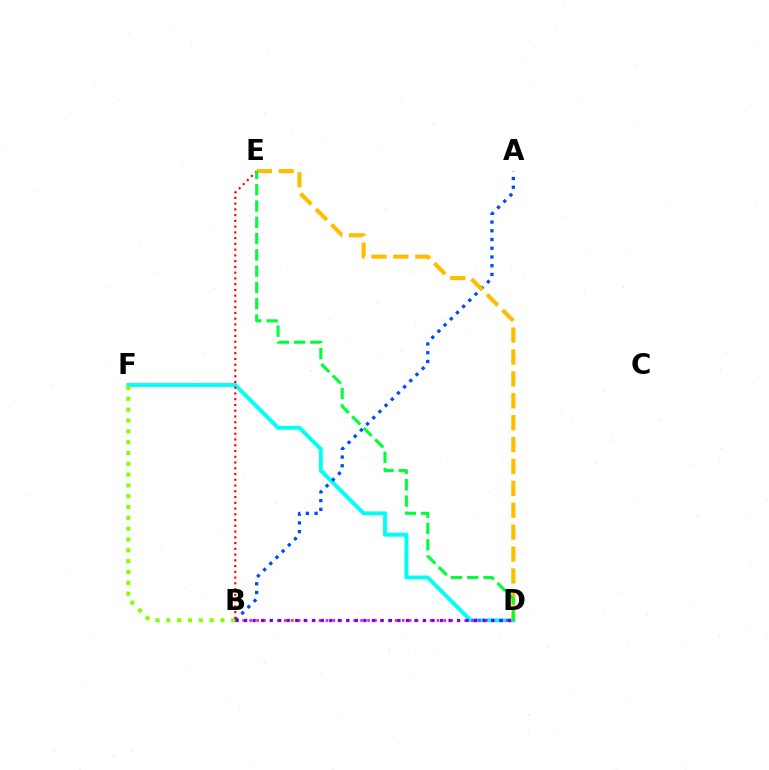{('D', 'F'): [{'color': '#00fff6', 'line_style': 'solid', 'thickness': 2.81}], ('A', 'B'): [{'color': '#004bff', 'line_style': 'dotted', 'thickness': 2.37}], ('B', 'D'): [{'color': '#ff00cf', 'line_style': 'dotted', 'thickness': 1.88}, {'color': '#7200ff', 'line_style': 'dotted', 'thickness': 2.31}], ('B', 'F'): [{'color': '#84ff00', 'line_style': 'dotted', 'thickness': 2.94}], ('B', 'E'): [{'color': '#ff0000', 'line_style': 'dotted', 'thickness': 1.56}], ('D', 'E'): [{'color': '#ffbd00', 'line_style': 'dashed', 'thickness': 2.97}, {'color': '#00ff39', 'line_style': 'dashed', 'thickness': 2.21}]}